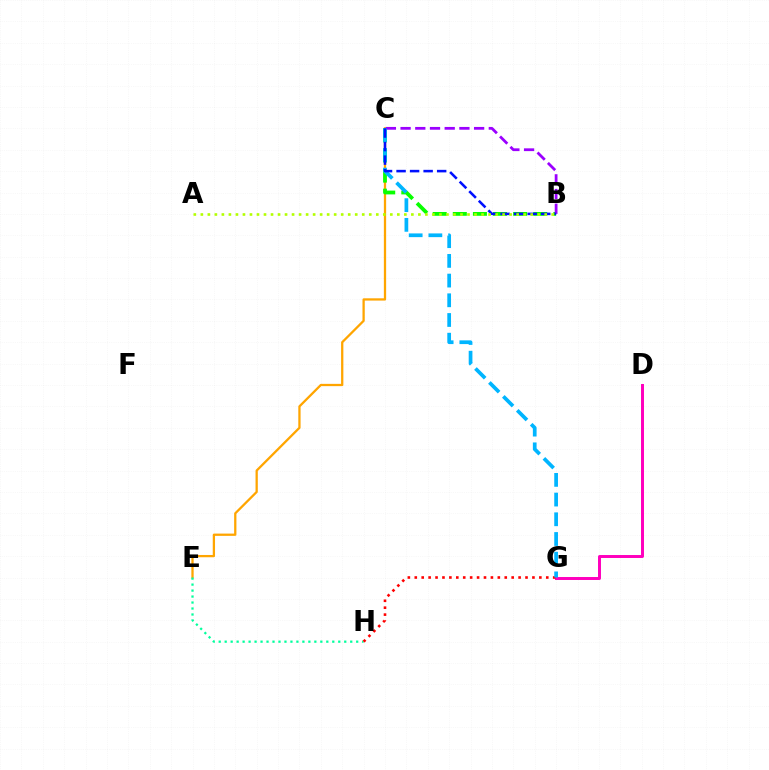{('C', 'E'): [{'color': '#ffa500', 'line_style': 'solid', 'thickness': 1.64}], ('D', 'G'): [{'color': '#ff00bd', 'line_style': 'solid', 'thickness': 2.14}], ('E', 'H'): [{'color': '#00ff9d', 'line_style': 'dotted', 'thickness': 1.62}], ('G', 'H'): [{'color': '#ff0000', 'line_style': 'dotted', 'thickness': 1.88}], ('B', 'C'): [{'color': '#08ff00', 'line_style': 'dashed', 'thickness': 2.73}, {'color': '#9b00ff', 'line_style': 'dashed', 'thickness': 2.0}, {'color': '#0010ff', 'line_style': 'dashed', 'thickness': 1.84}], ('C', 'G'): [{'color': '#00b5ff', 'line_style': 'dashed', 'thickness': 2.68}], ('A', 'B'): [{'color': '#b3ff00', 'line_style': 'dotted', 'thickness': 1.91}]}